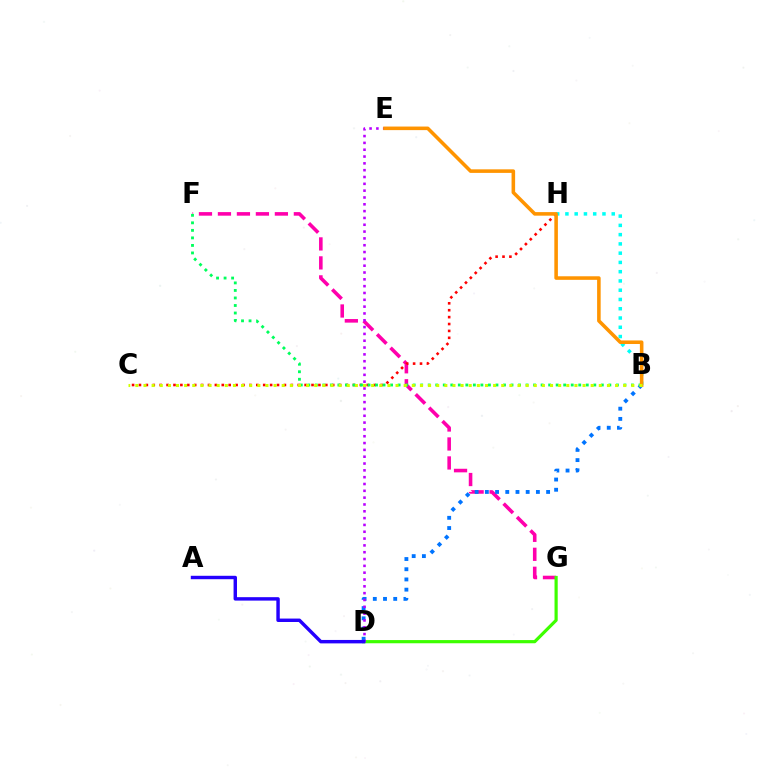{('F', 'G'): [{'color': '#ff00ac', 'line_style': 'dashed', 'thickness': 2.58}], ('C', 'H'): [{'color': '#ff0000', 'line_style': 'dotted', 'thickness': 1.88}], ('B', 'H'): [{'color': '#00fff6', 'line_style': 'dotted', 'thickness': 2.52}], ('D', 'G'): [{'color': '#3dff00', 'line_style': 'solid', 'thickness': 2.29}], ('B', 'D'): [{'color': '#0074ff', 'line_style': 'dotted', 'thickness': 2.77}], ('D', 'E'): [{'color': '#b900ff', 'line_style': 'dotted', 'thickness': 1.85}], ('B', 'F'): [{'color': '#00ff5c', 'line_style': 'dotted', 'thickness': 2.05}], ('B', 'E'): [{'color': '#ff9400', 'line_style': 'solid', 'thickness': 2.57}], ('B', 'C'): [{'color': '#d1ff00', 'line_style': 'dotted', 'thickness': 2.21}], ('A', 'D'): [{'color': '#2500ff', 'line_style': 'solid', 'thickness': 2.47}]}